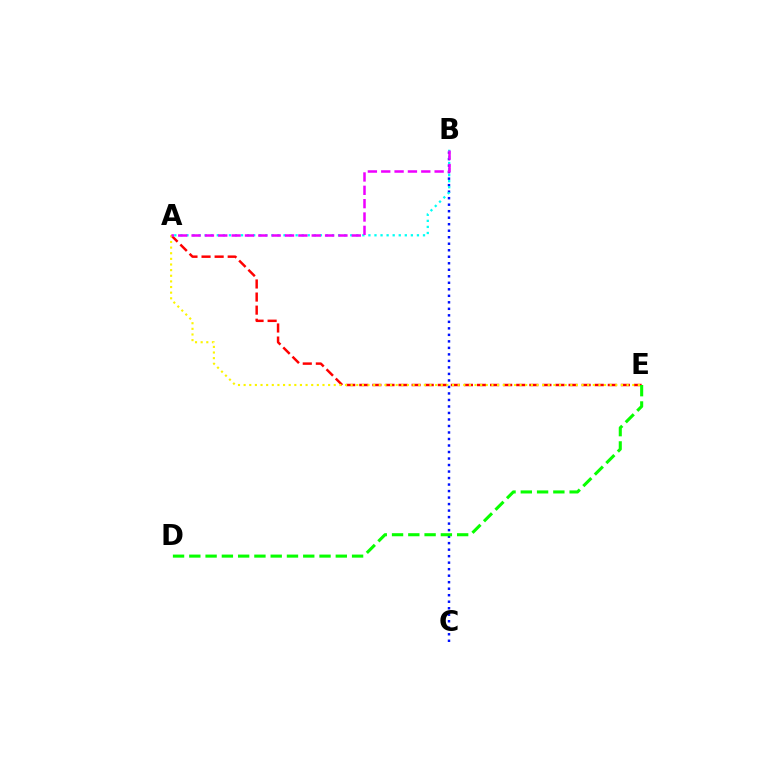{('B', 'C'): [{'color': '#0010ff', 'line_style': 'dotted', 'thickness': 1.77}], ('A', 'E'): [{'color': '#ff0000', 'line_style': 'dashed', 'thickness': 1.78}, {'color': '#fcf500', 'line_style': 'dotted', 'thickness': 1.53}], ('D', 'E'): [{'color': '#08ff00', 'line_style': 'dashed', 'thickness': 2.21}], ('A', 'B'): [{'color': '#00fff6', 'line_style': 'dotted', 'thickness': 1.65}, {'color': '#ee00ff', 'line_style': 'dashed', 'thickness': 1.81}]}